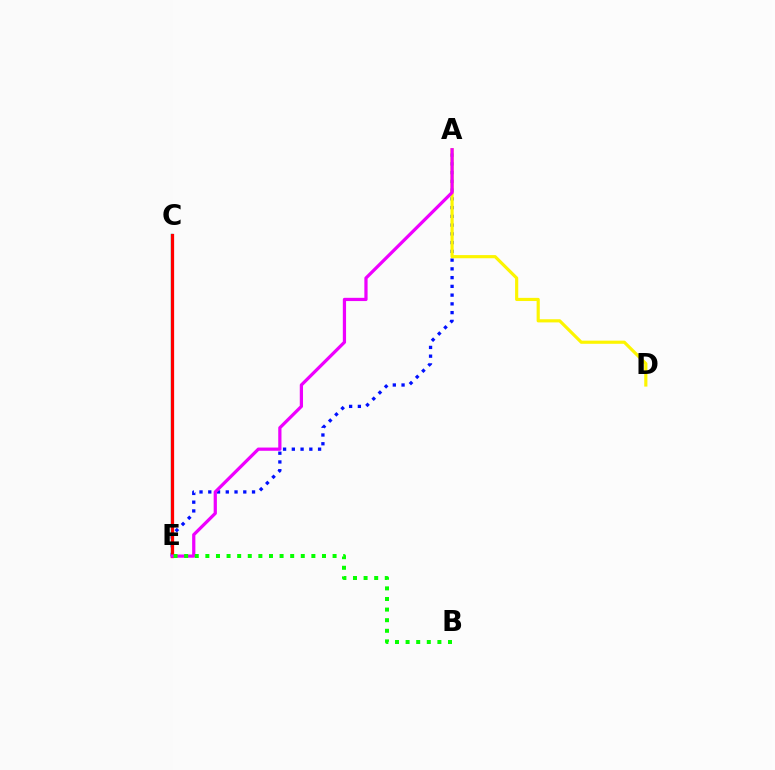{('A', 'E'): [{'color': '#0010ff', 'line_style': 'dotted', 'thickness': 2.38}, {'color': '#ee00ff', 'line_style': 'solid', 'thickness': 2.33}], ('A', 'D'): [{'color': '#fcf500', 'line_style': 'solid', 'thickness': 2.28}], ('C', 'E'): [{'color': '#00fff6', 'line_style': 'solid', 'thickness': 1.78}, {'color': '#ff0000', 'line_style': 'solid', 'thickness': 2.35}], ('B', 'E'): [{'color': '#08ff00', 'line_style': 'dotted', 'thickness': 2.88}]}